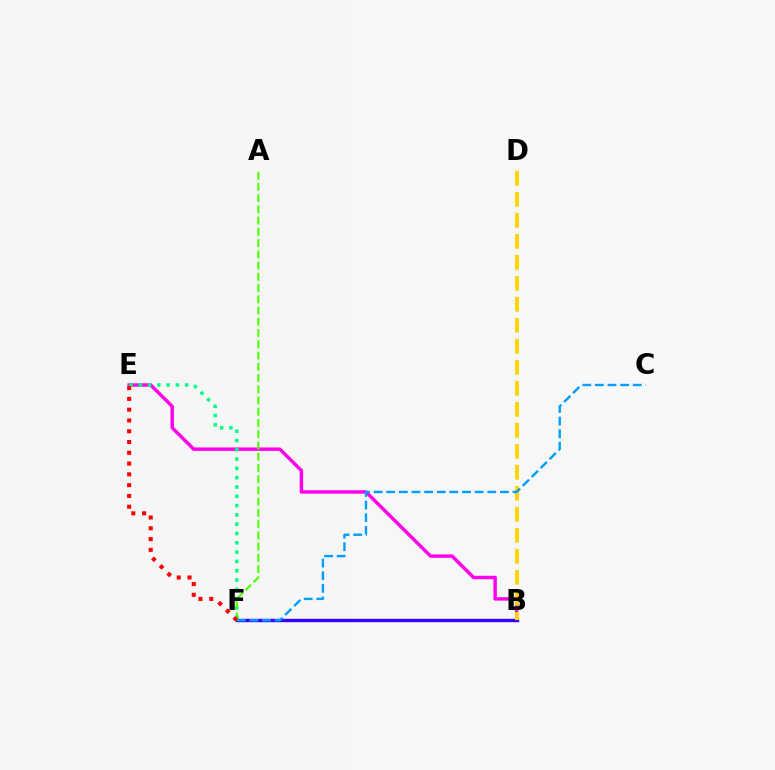{('B', 'E'): [{'color': '#ff00ed', 'line_style': 'solid', 'thickness': 2.48}], ('E', 'F'): [{'color': '#00ff86', 'line_style': 'dotted', 'thickness': 2.53}, {'color': '#ff0000', 'line_style': 'dotted', 'thickness': 2.93}], ('B', 'F'): [{'color': '#3700ff', 'line_style': 'solid', 'thickness': 2.45}], ('B', 'D'): [{'color': '#ffd500', 'line_style': 'dashed', 'thickness': 2.85}], ('C', 'F'): [{'color': '#009eff', 'line_style': 'dashed', 'thickness': 1.72}], ('A', 'F'): [{'color': '#4fff00', 'line_style': 'dashed', 'thickness': 1.53}]}